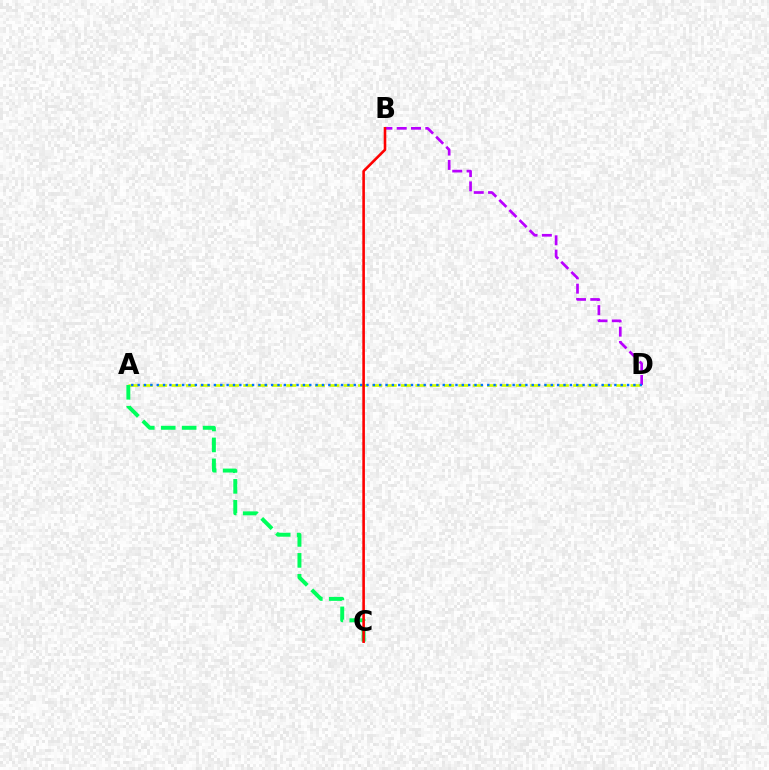{('B', 'D'): [{'color': '#b900ff', 'line_style': 'dashed', 'thickness': 1.94}], ('A', 'D'): [{'color': '#d1ff00', 'line_style': 'dashed', 'thickness': 1.95}, {'color': '#0074ff', 'line_style': 'dotted', 'thickness': 1.73}], ('A', 'C'): [{'color': '#00ff5c', 'line_style': 'dashed', 'thickness': 2.84}], ('B', 'C'): [{'color': '#ff0000', 'line_style': 'solid', 'thickness': 1.87}]}